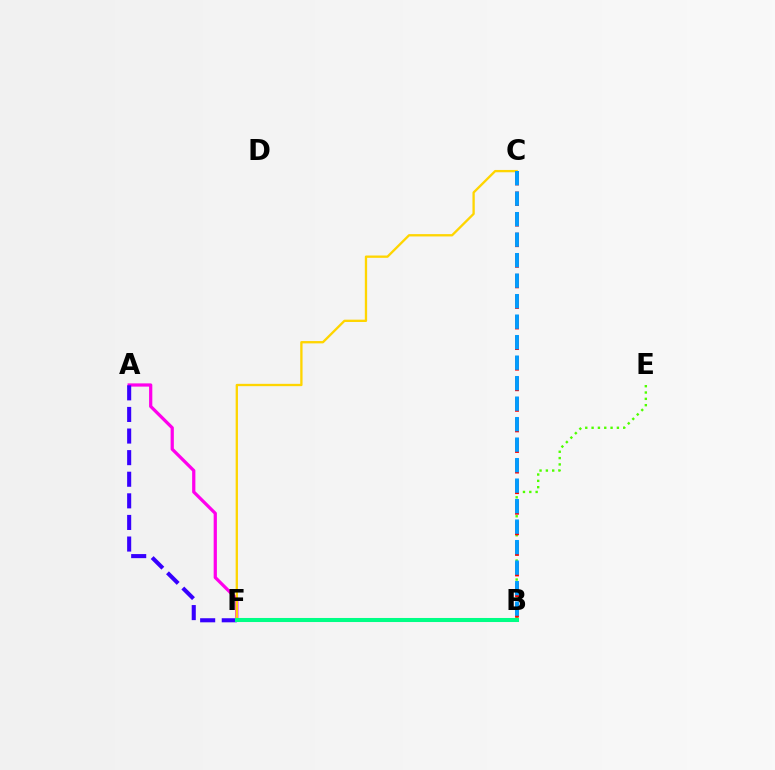{('A', 'F'): [{'color': '#ff00ed', 'line_style': 'solid', 'thickness': 2.33}, {'color': '#3700ff', 'line_style': 'dashed', 'thickness': 2.93}], ('B', 'E'): [{'color': '#4fff00', 'line_style': 'dotted', 'thickness': 1.72}], ('C', 'F'): [{'color': '#ffd500', 'line_style': 'solid', 'thickness': 1.67}], ('B', 'F'): [{'color': '#00ff86', 'line_style': 'solid', 'thickness': 2.92}], ('B', 'C'): [{'color': '#ff0000', 'line_style': 'dashed', 'thickness': 2.8}, {'color': '#009eff', 'line_style': 'dashed', 'thickness': 2.78}]}